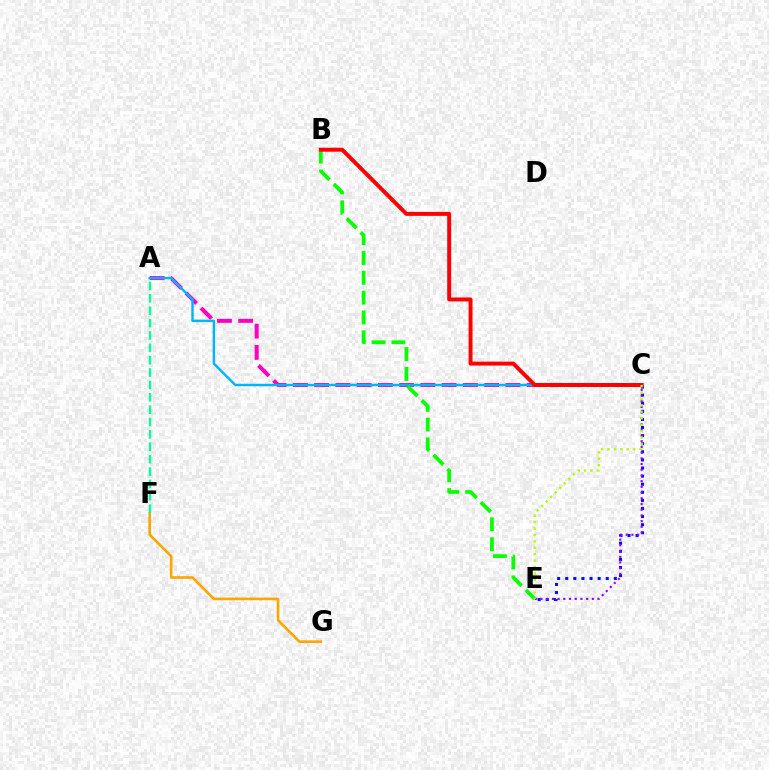{('C', 'E'): [{'color': '#0010ff', 'line_style': 'dotted', 'thickness': 2.2}, {'color': '#9b00ff', 'line_style': 'dotted', 'thickness': 1.55}, {'color': '#b3ff00', 'line_style': 'dotted', 'thickness': 1.74}], ('A', 'C'): [{'color': '#ff00bd', 'line_style': 'dashed', 'thickness': 2.89}, {'color': '#00b5ff', 'line_style': 'solid', 'thickness': 1.75}], ('F', 'G'): [{'color': '#ffa500', 'line_style': 'solid', 'thickness': 1.9}], ('B', 'E'): [{'color': '#08ff00', 'line_style': 'dashed', 'thickness': 2.7}], ('A', 'F'): [{'color': '#00ff9d', 'line_style': 'dashed', 'thickness': 1.68}], ('B', 'C'): [{'color': '#ff0000', 'line_style': 'solid', 'thickness': 2.84}]}